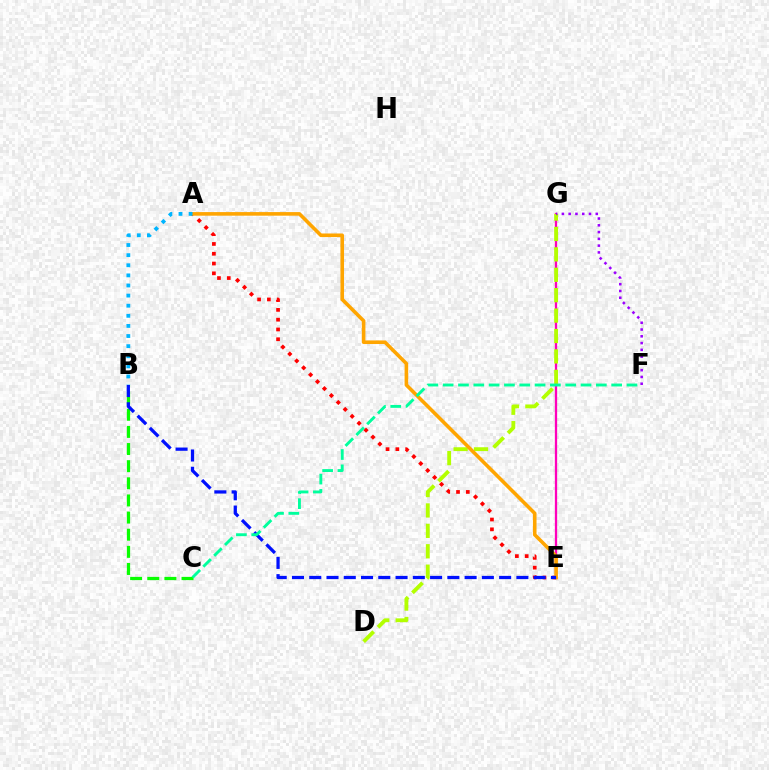{('E', 'G'): [{'color': '#ff00bd', 'line_style': 'solid', 'thickness': 1.65}], ('B', 'C'): [{'color': '#08ff00', 'line_style': 'dashed', 'thickness': 2.33}], ('D', 'G'): [{'color': '#b3ff00', 'line_style': 'dashed', 'thickness': 2.77}], ('A', 'E'): [{'color': '#ff0000', 'line_style': 'dotted', 'thickness': 2.66}, {'color': '#ffa500', 'line_style': 'solid', 'thickness': 2.59}], ('F', 'G'): [{'color': '#9b00ff', 'line_style': 'dotted', 'thickness': 1.84}], ('B', 'E'): [{'color': '#0010ff', 'line_style': 'dashed', 'thickness': 2.35}], ('C', 'F'): [{'color': '#00ff9d', 'line_style': 'dashed', 'thickness': 2.08}], ('A', 'B'): [{'color': '#00b5ff', 'line_style': 'dotted', 'thickness': 2.75}]}